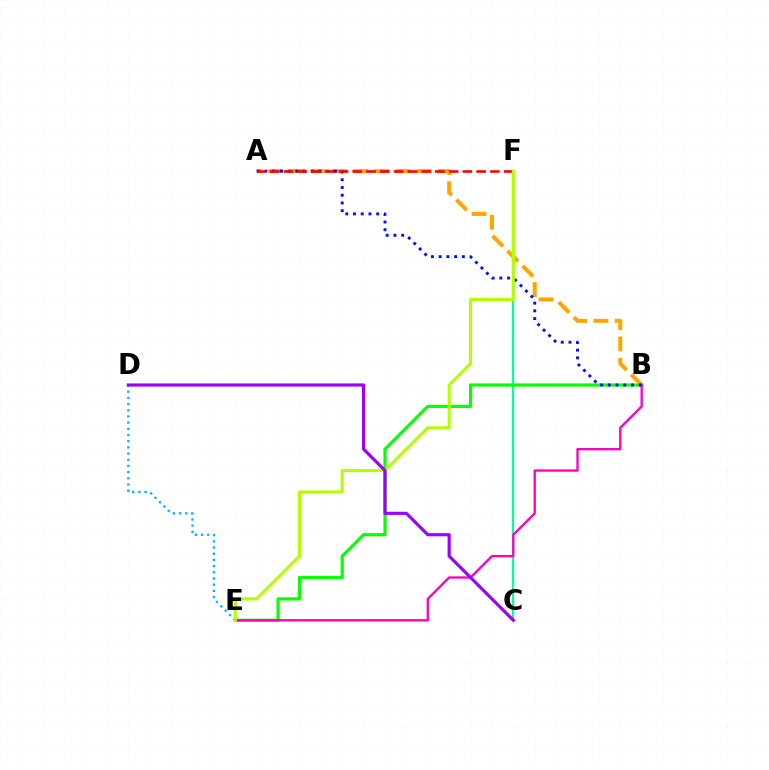{('C', 'F'): [{'color': '#00ff9d', 'line_style': 'solid', 'thickness': 1.55}], ('B', 'E'): [{'color': '#08ff00', 'line_style': 'solid', 'thickness': 2.29}, {'color': '#ff00bd', 'line_style': 'solid', 'thickness': 1.68}], ('A', 'B'): [{'color': '#ffa500', 'line_style': 'dashed', 'thickness': 2.89}, {'color': '#0010ff', 'line_style': 'dotted', 'thickness': 2.1}], ('D', 'E'): [{'color': '#00b5ff', 'line_style': 'dotted', 'thickness': 1.68}], ('A', 'F'): [{'color': '#ff0000', 'line_style': 'dashed', 'thickness': 1.87}], ('E', 'F'): [{'color': '#b3ff00', 'line_style': 'solid', 'thickness': 2.23}], ('C', 'D'): [{'color': '#9b00ff', 'line_style': 'solid', 'thickness': 2.27}]}